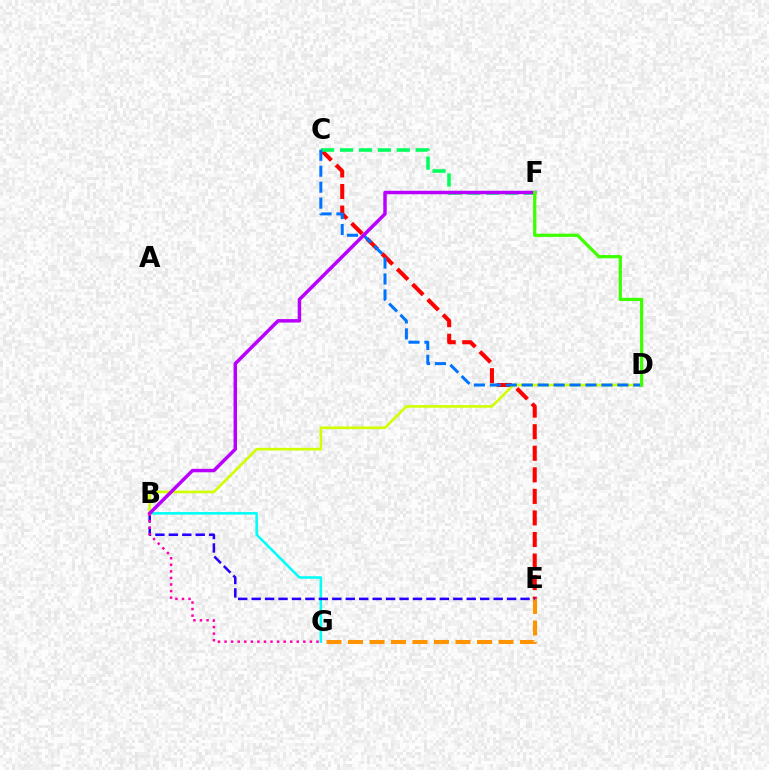{('C', 'E'): [{'color': '#ff0000', 'line_style': 'dashed', 'thickness': 2.93}], ('E', 'G'): [{'color': '#ff9400', 'line_style': 'dashed', 'thickness': 2.92}], ('B', 'G'): [{'color': '#00fff6', 'line_style': 'solid', 'thickness': 1.84}, {'color': '#ff00ac', 'line_style': 'dotted', 'thickness': 1.78}], ('B', 'E'): [{'color': '#2500ff', 'line_style': 'dashed', 'thickness': 1.83}], ('C', 'F'): [{'color': '#00ff5c', 'line_style': 'dashed', 'thickness': 2.57}], ('B', 'D'): [{'color': '#d1ff00', 'line_style': 'solid', 'thickness': 1.89}], ('C', 'D'): [{'color': '#0074ff', 'line_style': 'dashed', 'thickness': 2.17}], ('B', 'F'): [{'color': '#b900ff', 'line_style': 'solid', 'thickness': 2.5}], ('D', 'F'): [{'color': '#3dff00', 'line_style': 'solid', 'thickness': 2.32}]}